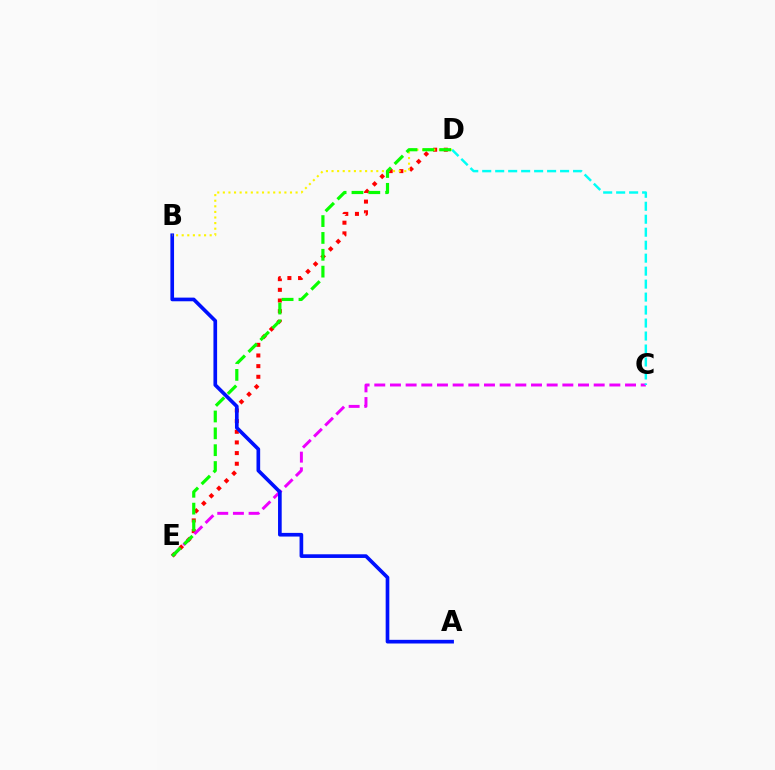{('D', 'E'): [{'color': '#ff0000', 'line_style': 'dotted', 'thickness': 2.9}, {'color': '#08ff00', 'line_style': 'dashed', 'thickness': 2.29}], ('C', 'E'): [{'color': '#ee00ff', 'line_style': 'dashed', 'thickness': 2.13}], ('A', 'B'): [{'color': '#0010ff', 'line_style': 'solid', 'thickness': 2.64}], ('B', 'D'): [{'color': '#fcf500', 'line_style': 'dotted', 'thickness': 1.52}], ('C', 'D'): [{'color': '#00fff6', 'line_style': 'dashed', 'thickness': 1.76}]}